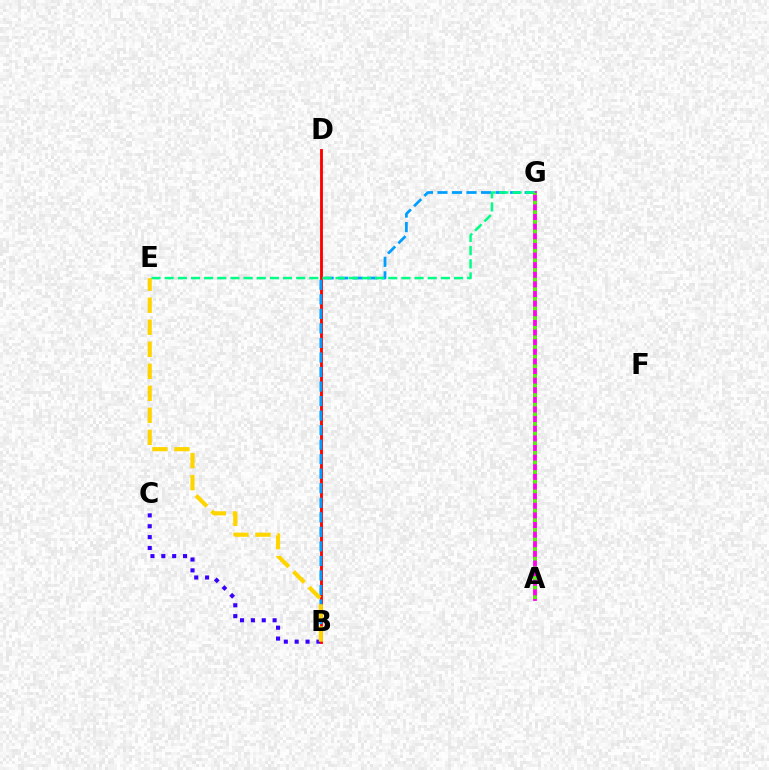{('A', 'G'): [{'color': '#ff00ed', 'line_style': 'solid', 'thickness': 2.74}, {'color': '#4fff00', 'line_style': 'dotted', 'thickness': 2.61}], ('B', 'C'): [{'color': '#3700ff', 'line_style': 'dotted', 'thickness': 2.95}], ('B', 'D'): [{'color': '#ff0000', 'line_style': 'solid', 'thickness': 2.06}], ('B', 'G'): [{'color': '#009eff', 'line_style': 'dashed', 'thickness': 1.97}], ('B', 'E'): [{'color': '#ffd500', 'line_style': 'dashed', 'thickness': 2.99}], ('E', 'G'): [{'color': '#00ff86', 'line_style': 'dashed', 'thickness': 1.79}]}